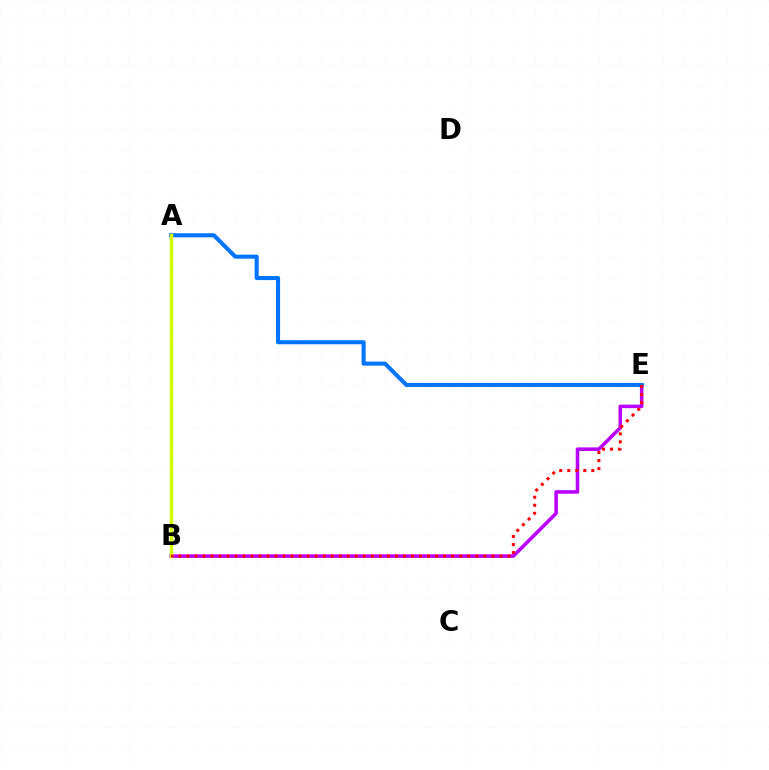{('B', 'E'): [{'color': '#b900ff', 'line_style': 'solid', 'thickness': 2.56}, {'color': '#ff0000', 'line_style': 'dotted', 'thickness': 2.18}], ('A', 'B'): [{'color': '#00ff5c', 'line_style': 'dashed', 'thickness': 1.82}, {'color': '#d1ff00', 'line_style': 'solid', 'thickness': 2.52}], ('A', 'E'): [{'color': '#0074ff', 'line_style': 'solid', 'thickness': 2.92}]}